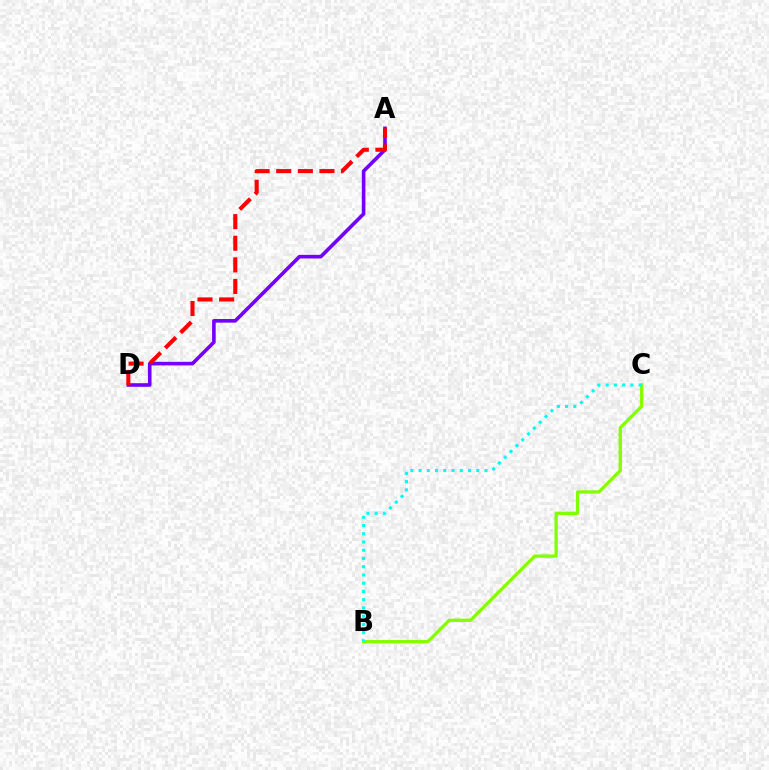{('A', 'D'): [{'color': '#7200ff', 'line_style': 'solid', 'thickness': 2.6}, {'color': '#ff0000', 'line_style': 'dashed', 'thickness': 2.94}], ('B', 'C'): [{'color': '#84ff00', 'line_style': 'solid', 'thickness': 2.37}, {'color': '#00fff6', 'line_style': 'dotted', 'thickness': 2.24}]}